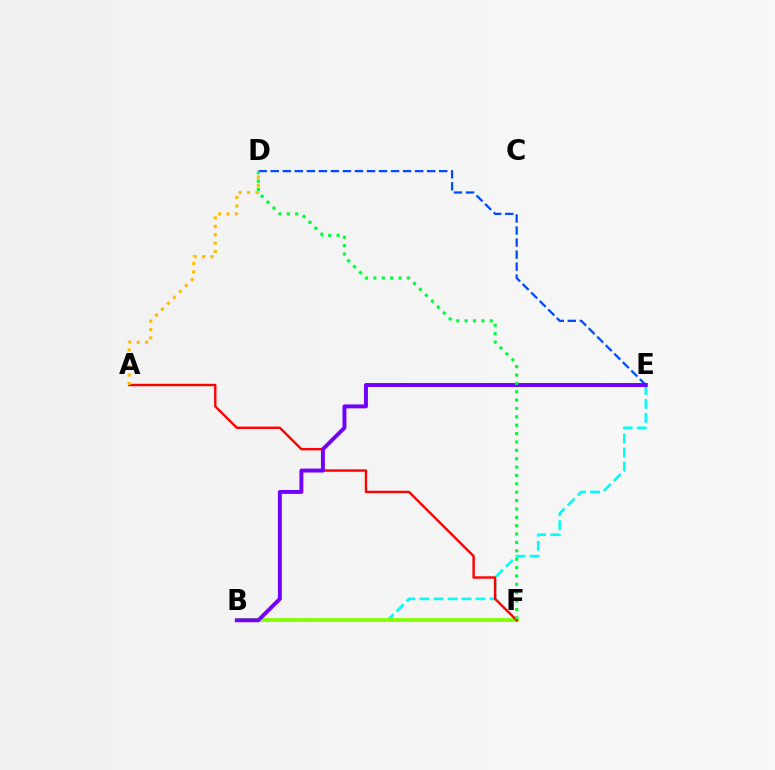{('B', 'F'): [{'color': '#ff00cf', 'line_style': 'dotted', 'thickness': 1.72}, {'color': '#84ff00', 'line_style': 'solid', 'thickness': 2.69}], ('B', 'E'): [{'color': '#00fff6', 'line_style': 'dashed', 'thickness': 1.9}, {'color': '#7200ff', 'line_style': 'solid', 'thickness': 2.83}], ('A', 'F'): [{'color': '#ff0000', 'line_style': 'solid', 'thickness': 1.73}], ('A', 'D'): [{'color': '#ffbd00', 'line_style': 'dotted', 'thickness': 2.28}], ('D', 'E'): [{'color': '#004bff', 'line_style': 'dashed', 'thickness': 1.63}], ('D', 'F'): [{'color': '#00ff39', 'line_style': 'dotted', 'thickness': 2.28}]}